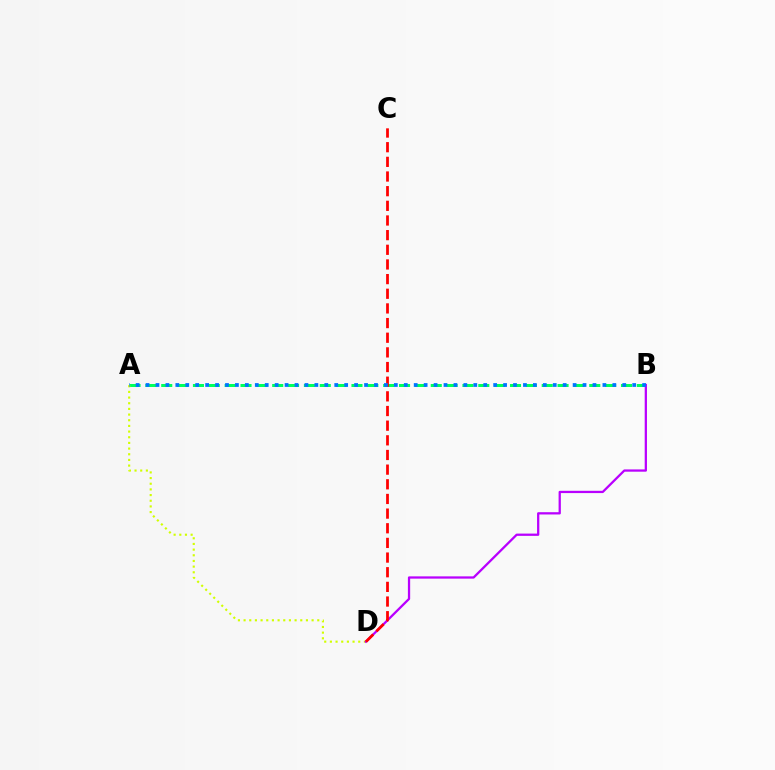{('A', 'B'): [{'color': '#00ff5c', 'line_style': 'dashed', 'thickness': 2.15}, {'color': '#0074ff', 'line_style': 'dotted', 'thickness': 2.7}], ('A', 'D'): [{'color': '#d1ff00', 'line_style': 'dotted', 'thickness': 1.54}], ('B', 'D'): [{'color': '#b900ff', 'line_style': 'solid', 'thickness': 1.64}], ('C', 'D'): [{'color': '#ff0000', 'line_style': 'dashed', 'thickness': 1.99}]}